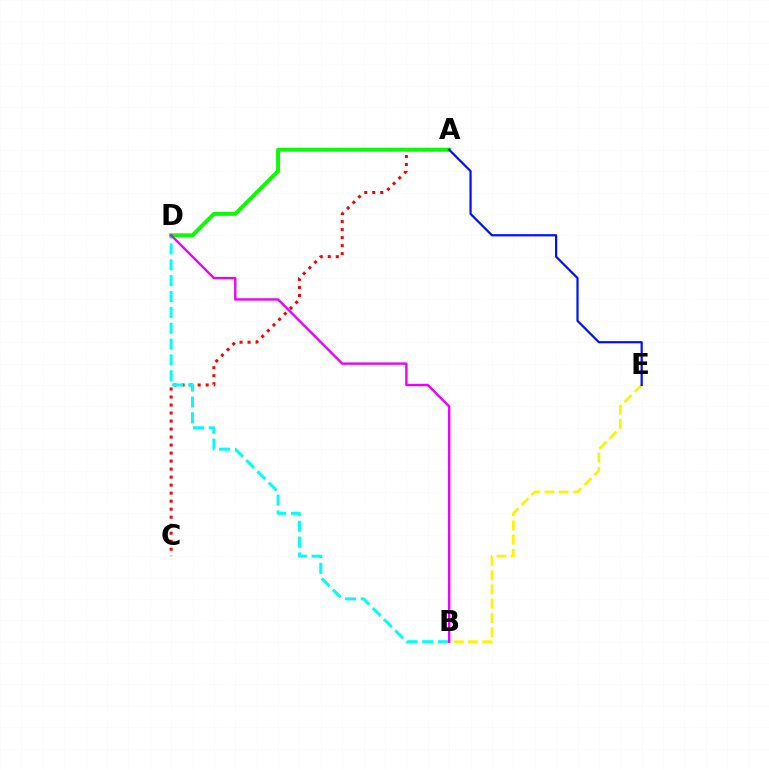{('A', 'C'): [{'color': '#ff0000', 'line_style': 'dotted', 'thickness': 2.18}], ('B', 'D'): [{'color': '#00fff6', 'line_style': 'dashed', 'thickness': 2.15}, {'color': '#ee00ff', 'line_style': 'solid', 'thickness': 1.72}], ('B', 'E'): [{'color': '#fcf500', 'line_style': 'dashed', 'thickness': 1.93}], ('A', 'D'): [{'color': '#08ff00', 'line_style': 'solid', 'thickness': 2.85}], ('A', 'E'): [{'color': '#0010ff', 'line_style': 'solid', 'thickness': 1.59}]}